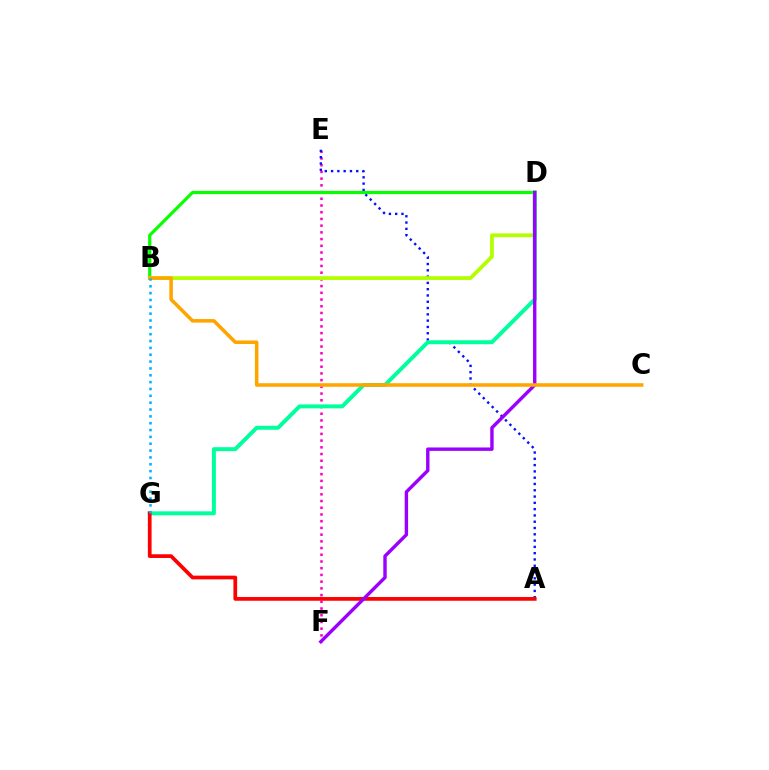{('E', 'F'): [{'color': '#ff00bd', 'line_style': 'dotted', 'thickness': 1.82}], ('A', 'E'): [{'color': '#0010ff', 'line_style': 'dotted', 'thickness': 1.71}], ('B', 'D'): [{'color': '#08ff00', 'line_style': 'solid', 'thickness': 2.29}, {'color': '#b3ff00', 'line_style': 'solid', 'thickness': 2.73}], ('D', 'G'): [{'color': '#00ff9d', 'line_style': 'solid', 'thickness': 2.85}], ('A', 'G'): [{'color': '#ff0000', 'line_style': 'solid', 'thickness': 2.68}], ('D', 'F'): [{'color': '#9b00ff', 'line_style': 'solid', 'thickness': 2.45}], ('B', 'C'): [{'color': '#ffa500', 'line_style': 'solid', 'thickness': 2.55}], ('B', 'G'): [{'color': '#00b5ff', 'line_style': 'dotted', 'thickness': 1.86}]}